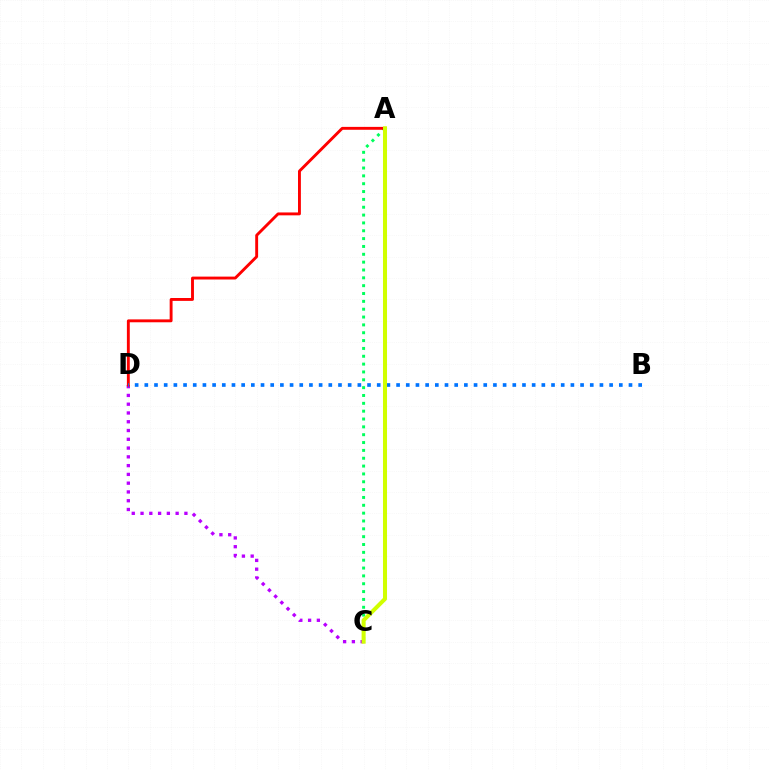{('A', 'C'): [{'color': '#00ff5c', 'line_style': 'dotted', 'thickness': 2.13}, {'color': '#d1ff00', 'line_style': 'solid', 'thickness': 2.91}], ('C', 'D'): [{'color': '#b900ff', 'line_style': 'dotted', 'thickness': 2.38}], ('A', 'D'): [{'color': '#ff0000', 'line_style': 'solid', 'thickness': 2.08}], ('B', 'D'): [{'color': '#0074ff', 'line_style': 'dotted', 'thickness': 2.63}]}